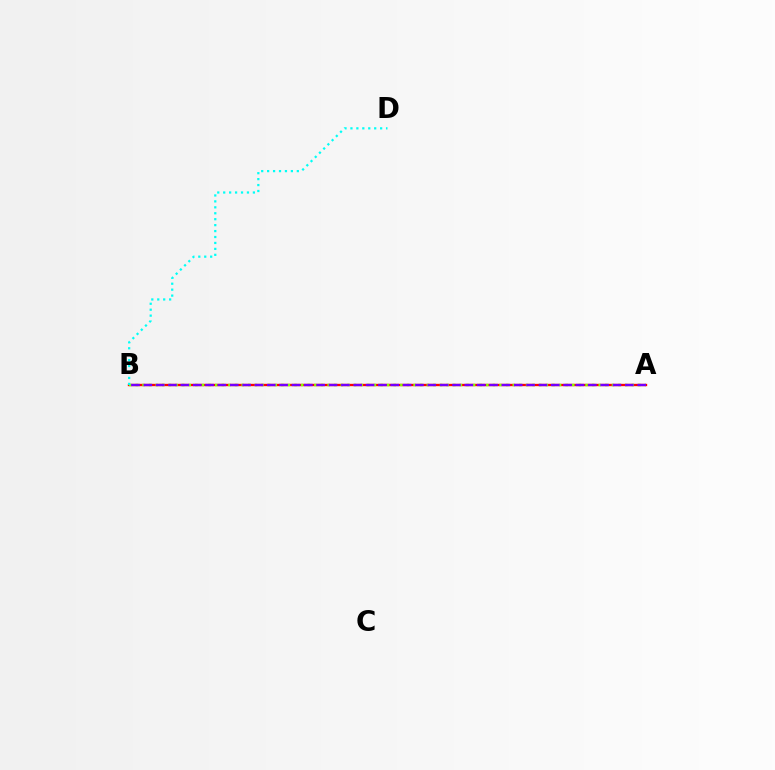{('A', 'B'): [{'color': '#ff0000', 'line_style': 'solid', 'thickness': 1.69}, {'color': '#84ff00', 'line_style': 'dotted', 'thickness': 1.8}, {'color': '#7200ff', 'line_style': 'dashed', 'thickness': 1.68}], ('B', 'D'): [{'color': '#00fff6', 'line_style': 'dotted', 'thickness': 1.61}]}